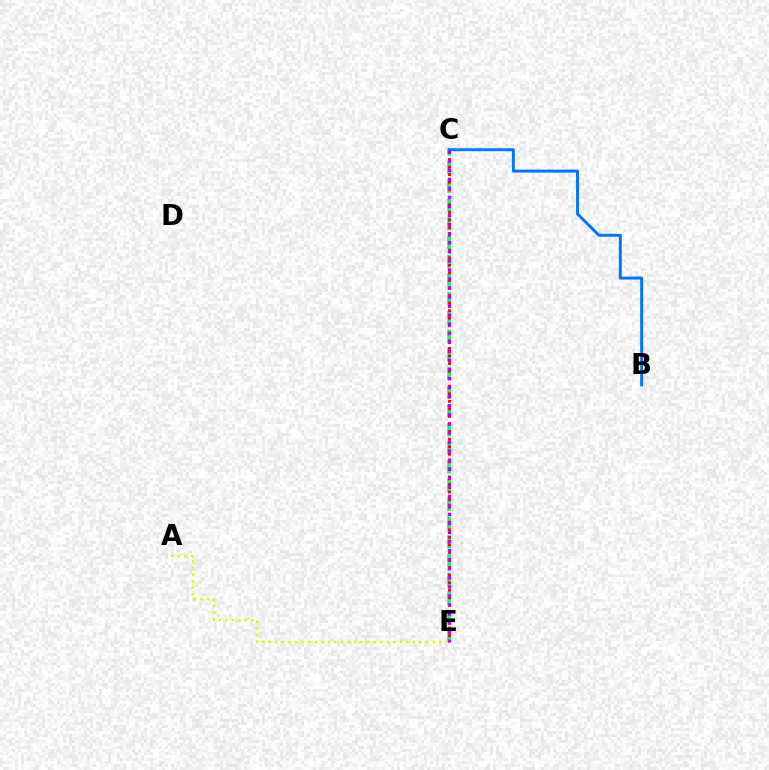{('C', 'E'): [{'color': '#00ff5c', 'line_style': 'dashed', 'thickness': 2.54}, {'color': '#ff0000', 'line_style': 'dotted', 'thickness': 2.05}, {'color': '#b900ff', 'line_style': 'dotted', 'thickness': 2.46}], ('A', 'E'): [{'color': '#d1ff00', 'line_style': 'dotted', 'thickness': 1.78}], ('B', 'C'): [{'color': '#0074ff', 'line_style': 'solid', 'thickness': 2.11}]}